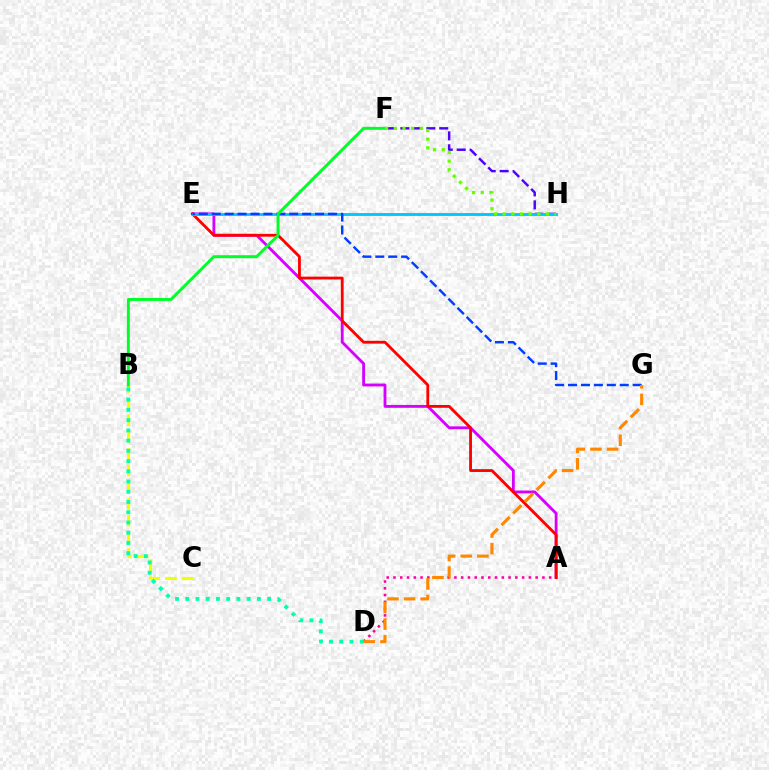{('F', 'H'): [{'color': '#4f00ff', 'line_style': 'dashed', 'thickness': 1.76}, {'color': '#66ff00', 'line_style': 'dotted', 'thickness': 2.35}], ('A', 'D'): [{'color': '#ff00a0', 'line_style': 'dotted', 'thickness': 1.84}], ('A', 'E'): [{'color': '#d600ff', 'line_style': 'solid', 'thickness': 2.04}, {'color': '#ff0000', 'line_style': 'solid', 'thickness': 2.02}], ('B', 'C'): [{'color': '#eeff00', 'line_style': 'dashed', 'thickness': 2.27}], ('B', 'D'): [{'color': '#00ffaf', 'line_style': 'dotted', 'thickness': 2.78}], ('E', 'H'): [{'color': '#00c7ff', 'line_style': 'solid', 'thickness': 2.07}], ('E', 'G'): [{'color': '#003fff', 'line_style': 'dashed', 'thickness': 1.76}], ('B', 'F'): [{'color': '#00ff27', 'line_style': 'solid', 'thickness': 2.13}], ('D', 'G'): [{'color': '#ff8800', 'line_style': 'dashed', 'thickness': 2.25}]}